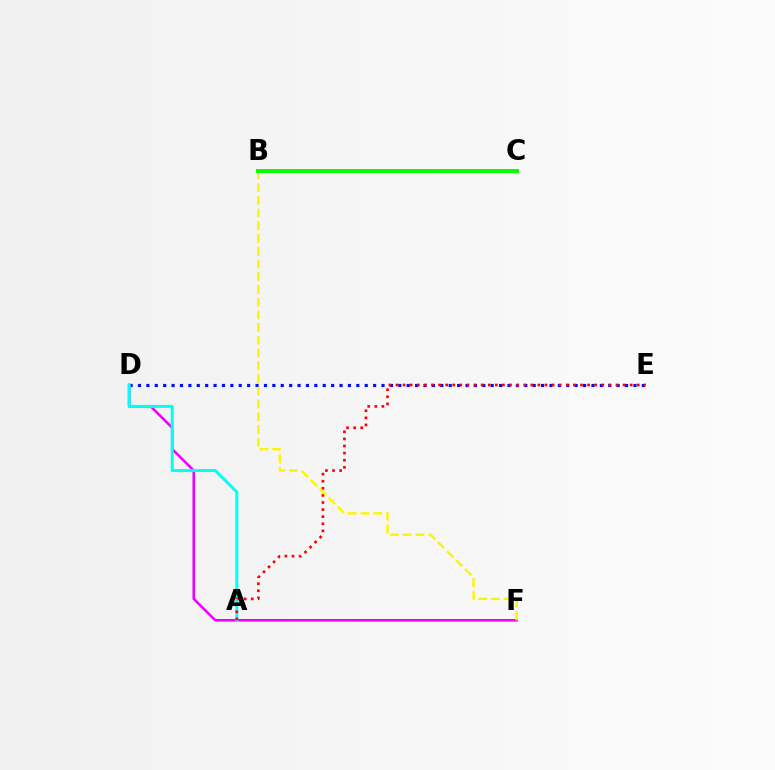{('D', 'E'): [{'color': '#0010ff', 'line_style': 'dotted', 'thickness': 2.28}], ('D', 'F'): [{'color': '#ee00ff', 'line_style': 'solid', 'thickness': 1.84}], ('A', 'D'): [{'color': '#00fff6', 'line_style': 'solid', 'thickness': 2.16}], ('A', 'E'): [{'color': '#ff0000', 'line_style': 'dotted', 'thickness': 1.93}], ('B', 'F'): [{'color': '#fcf500', 'line_style': 'dashed', 'thickness': 1.73}], ('B', 'C'): [{'color': '#08ff00', 'line_style': 'solid', 'thickness': 2.85}]}